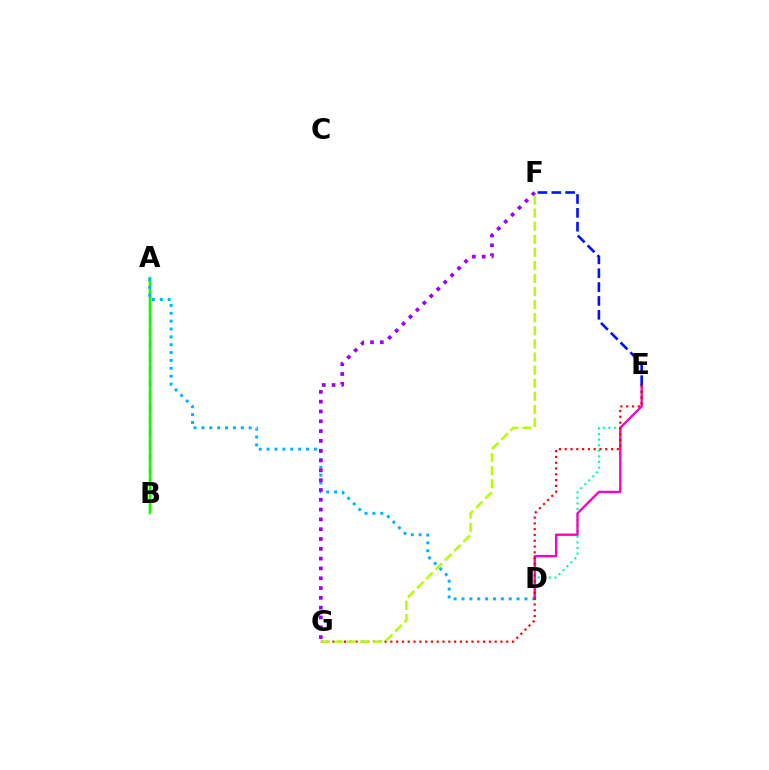{('A', 'B'): [{'color': '#ffa500', 'line_style': 'dashed', 'thickness': 1.7}, {'color': '#08ff00', 'line_style': 'solid', 'thickness': 1.78}], ('A', 'D'): [{'color': '#00b5ff', 'line_style': 'dotted', 'thickness': 2.14}], ('D', 'E'): [{'color': '#00ff9d', 'line_style': 'dotted', 'thickness': 1.52}, {'color': '#ff00bd', 'line_style': 'solid', 'thickness': 1.68}], ('F', 'G'): [{'color': '#9b00ff', 'line_style': 'dotted', 'thickness': 2.67}, {'color': '#b3ff00', 'line_style': 'dashed', 'thickness': 1.78}], ('E', 'G'): [{'color': '#ff0000', 'line_style': 'dotted', 'thickness': 1.57}], ('E', 'F'): [{'color': '#0010ff', 'line_style': 'dashed', 'thickness': 1.88}]}